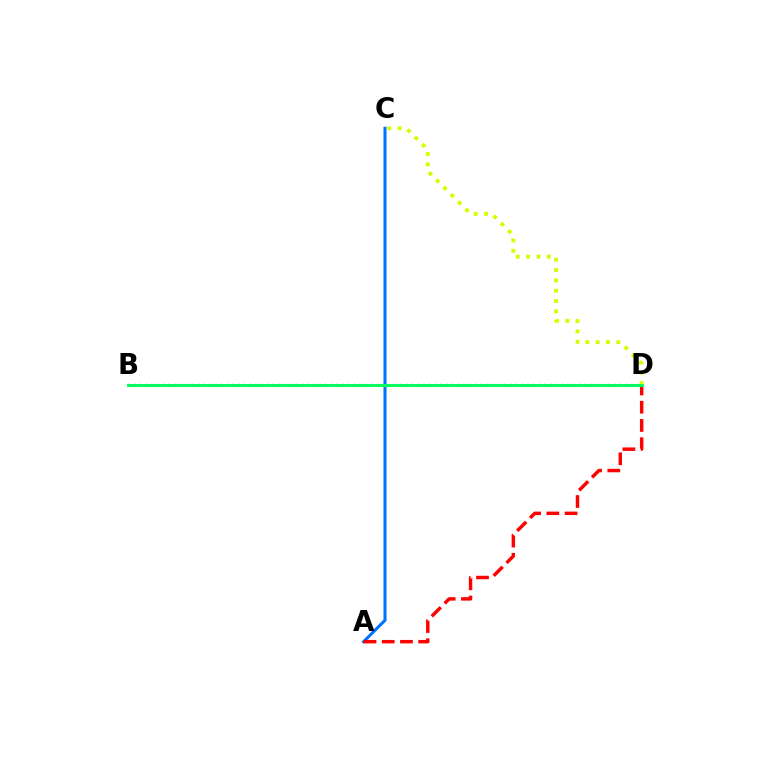{('A', 'C'): [{'color': '#0074ff', 'line_style': 'solid', 'thickness': 2.21}], ('C', 'D'): [{'color': '#d1ff00', 'line_style': 'dotted', 'thickness': 2.81}], ('A', 'D'): [{'color': '#ff0000', 'line_style': 'dashed', 'thickness': 2.48}], ('B', 'D'): [{'color': '#b900ff', 'line_style': 'dotted', 'thickness': 1.57}, {'color': '#00ff5c', 'line_style': 'solid', 'thickness': 2.11}]}